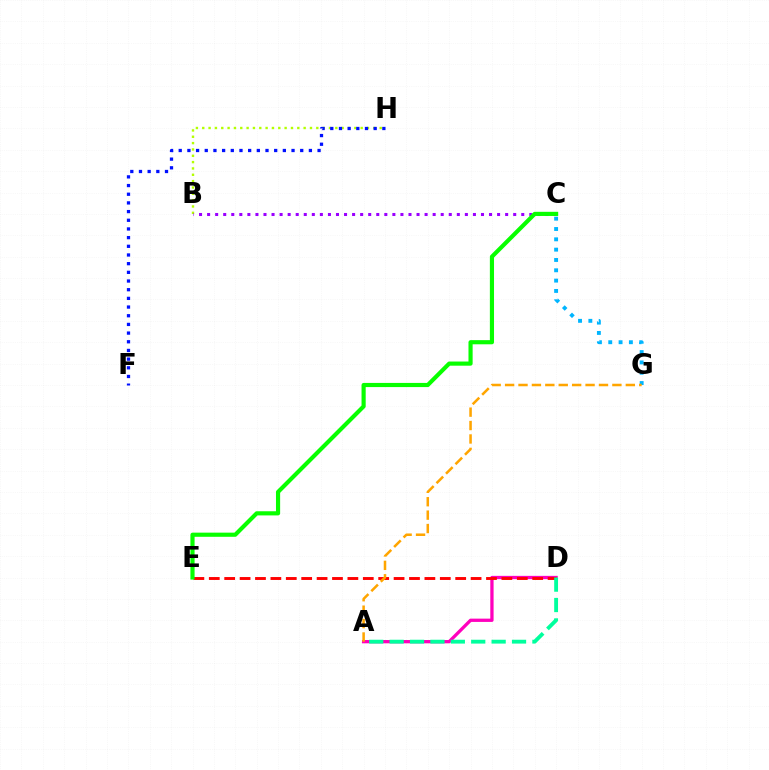{('A', 'D'): [{'color': '#ff00bd', 'line_style': 'solid', 'thickness': 2.37}, {'color': '#00ff9d', 'line_style': 'dashed', 'thickness': 2.77}], ('B', 'H'): [{'color': '#b3ff00', 'line_style': 'dotted', 'thickness': 1.72}], ('F', 'H'): [{'color': '#0010ff', 'line_style': 'dotted', 'thickness': 2.36}], ('B', 'C'): [{'color': '#9b00ff', 'line_style': 'dotted', 'thickness': 2.19}], ('D', 'E'): [{'color': '#ff0000', 'line_style': 'dashed', 'thickness': 2.09}], ('C', 'G'): [{'color': '#00b5ff', 'line_style': 'dotted', 'thickness': 2.8}], ('C', 'E'): [{'color': '#08ff00', 'line_style': 'solid', 'thickness': 2.99}], ('A', 'G'): [{'color': '#ffa500', 'line_style': 'dashed', 'thickness': 1.82}]}